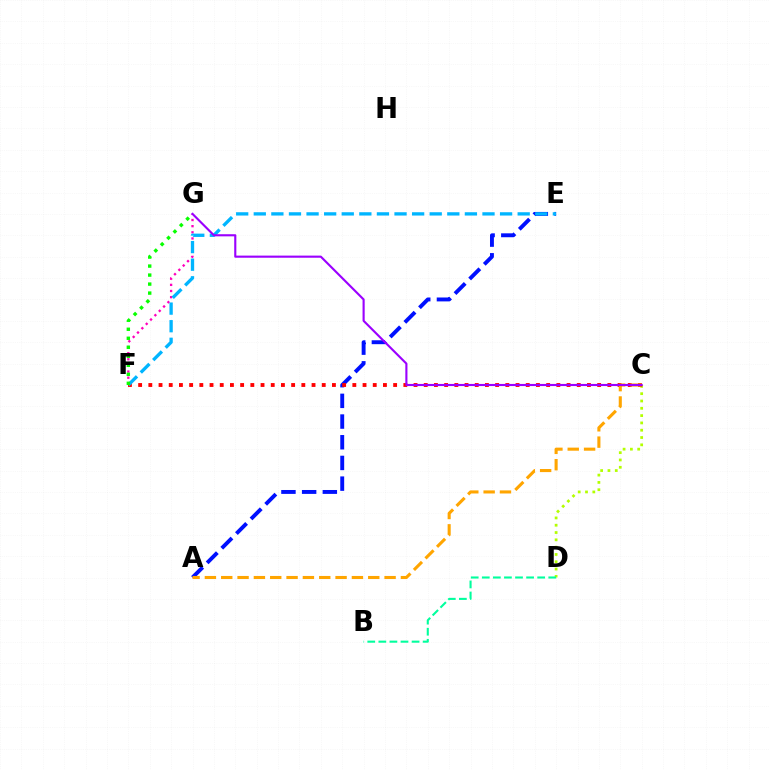{('A', 'E'): [{'color': '#0010ff', 'line_style': 'dashed', 'thickness': 2.81}], ('F', 'G'): [{'color': '#ff00bd', 'line_style': 'dotted', 'thickness': 1.67}, {'color': '#08ff00', 'line_style': 'dotted', 'thickness': 2.45}], ('C', 'D'): [{'color': '#b3ff00', 'line_style': 'dotted', 'thickness': 1.99}], ('C', 'F'): [{'color': '#ff0000', 'line_style': 'dotted', 'thickness': 2.77}], ('E', 'F'): [{'color': '#00b5ff', 'line_style': 'dashed', 'thickness': 2.39}], ('A', 'C'): [{'color': '#ffa500', 'line_style': 'dashed', 'thickness': 2.22}], ('B', 'D'): [{'color': '#00ff9d', 'line_style': 'dashed', 'thickness': 1.5}], ('C', 'G'): [{'color': '#9b00ff', 'line_style': 'solid', 'thickness': 1.53}]}